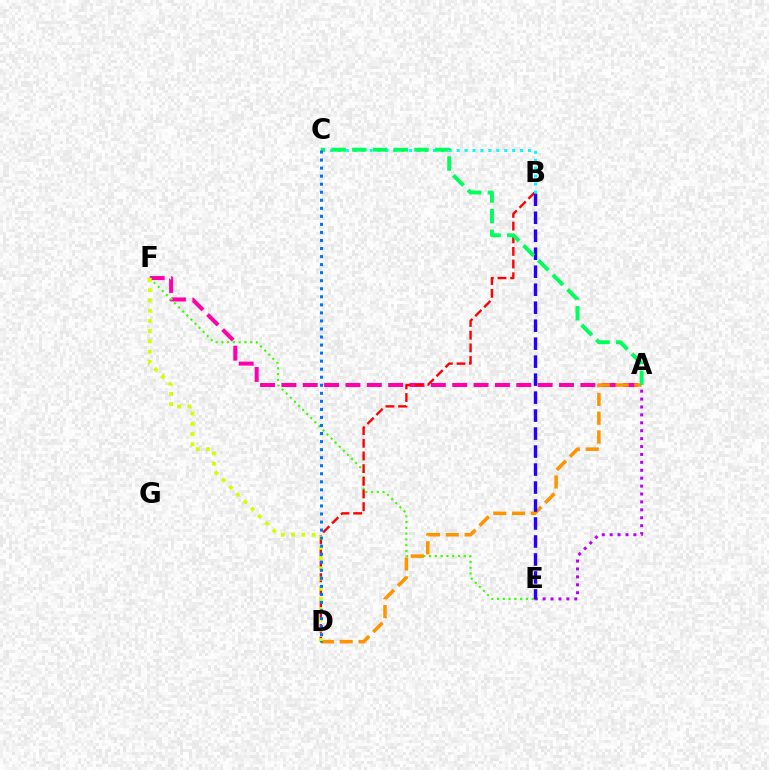{('A', 'F'): [{'color': '#ff00ac', 'line_style': 'dashed', 'thickness': 2.9}], ('E', 'F'): [{'color': '#3dff00', 'line_style': 'dotted', 'thickness': 1.57}], ('A', 'E'): [{'color': '#b900ff', 'line_style': 'dotted', 'thickness': 2.15}], ('A', 'D'): [{'color': '#ff9400', 'line_style': 'dashed', 'thickness': 2.55}], ('B', 'D'): [{'color': '#ff0000', 'line_style': 'dashed', 'thickness': 1.72}], ('B', 'E'): [{'color': '#2500ff', 'line_style': 'dashed', 'thickness': 2.44}], ('B', 'C'): [{'color': '#00fff6', 'line_style': 'dotted', 'thickness': 2.15}], ('A', 'C'): [{'color': '#00ff5c', 'line_style': 'dashed', 'thickness': 2.82}], ('D', 'F'): [{'color': '#d1ff00', 'line_style': 'dotted', 'thickness': 2.78}], ('C', 'D'): [{'color': '#0074ff', 'line_style': 'dotted', 'thickness': 2.19}]}